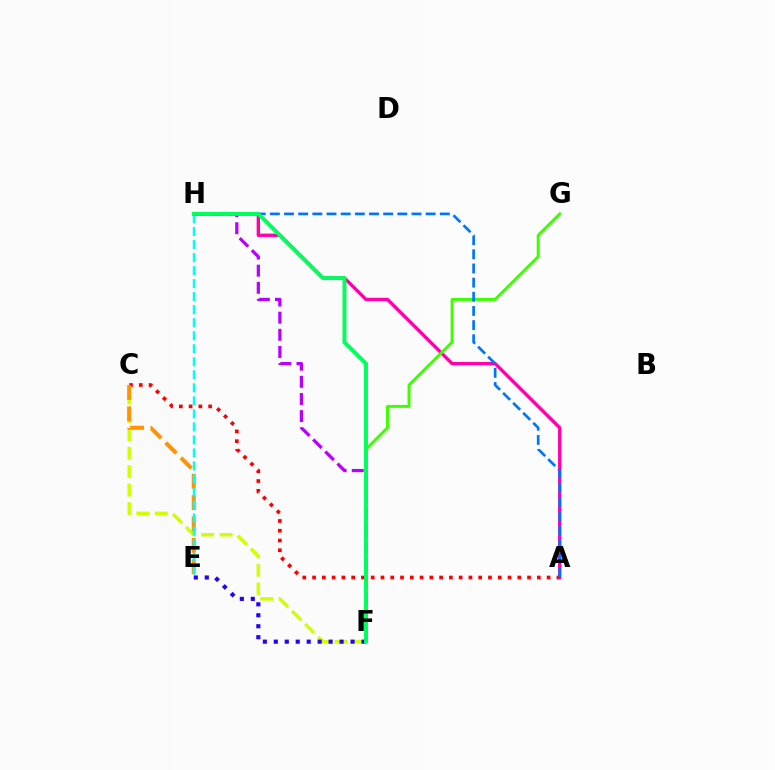{('A', 'H'): [{'color': '#ff00ac', 'line_style': 'solid', 'thickness': 2.42}, {'color': '#0074ff', 'line_style': 'dashed', 'thickness': 1.92}], ('F', 'G'): [{'color': '#3dff00', 'line_style': 'solid', 'thickness': 2.12}], ('A', 'C'): [{'color': '#ff0000', 'line_style': 'dotted', 'thickness': 2.66}], ('C', 'F'): [{'color': '#d1ff00', 'line_style': 'dashed', 'thickness': 2.5}], ('E', 'F'): [{'color': '#2500ff', 'line_style': 'dotted', 'thickness': 2.98}], ('C', 'E'): [{'color': '#ff9400', 'line_style': 'dashed', 'thickness': 2.9}], ('E', 'H'): [{'color': '#00fff6', 'line_style': 'dashed', 'thickness': 1.77}], ('F', 'H'): [{'color': '#b900ff', 'line_style': 'dashed', 'thickness': 2.33}, {'color': '#00ff5c', 'line_style': 'solid', 'thickness': 2.84}]}